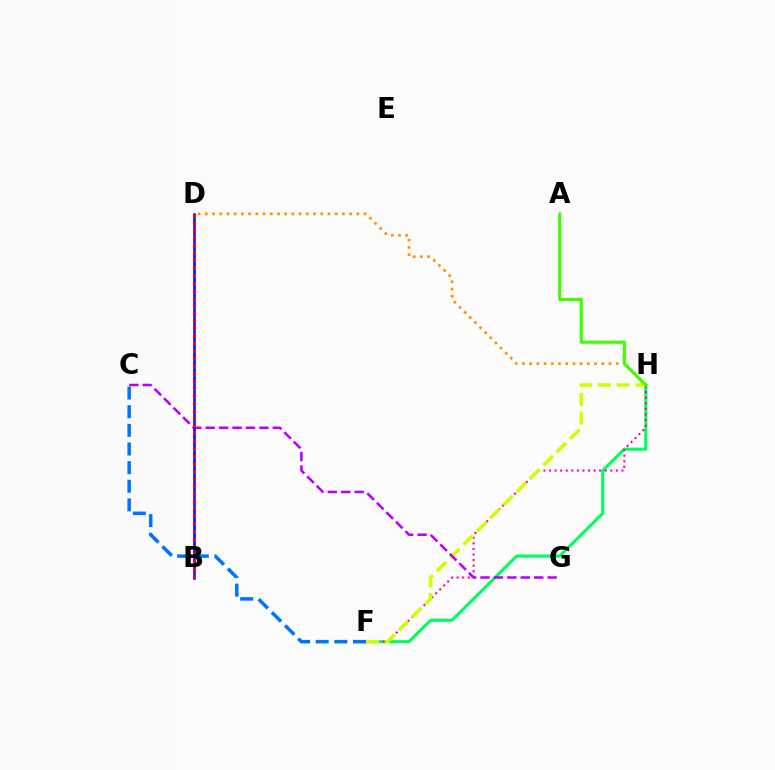{('F', 'H'): [{'color': '#00ff5c', 'line_style': 'solid', 'thickness': 2.23}, {'color': '#ff00ac', 'line_style': 'dotted', 'thickness': 1.51}, {'color': '#d1ff00', 'line_style': 'dashed', 'thickness': 2.55}], ('D', 'H'): [{'color': '#ff9400', 'line_style': 'dotted', 'thickness': 1.96}], ('C', 'F'): [{'color': '#0074ff', 'line_style': 'dashed', 'thickness': 2.53}], ('B', 'D'): [{'color': '#00fff6', 'line_style': 'dotted', 'thickness': 2.24}, {'color': '#2500ff', 'line_style': 'solid', 'thickness': 1.82}, {'color': '#ff0000', 'line_style': 'dotted', 'thickness': 2.04}], ('A', 'H'): [{'color': '#3dff00', 'line_style': 'solid', 'thickness': 2.24}], ('C', 'G'): [{'color': '#b900ff', 'line_style': 'dashed', 'thickness': 1.82}]}